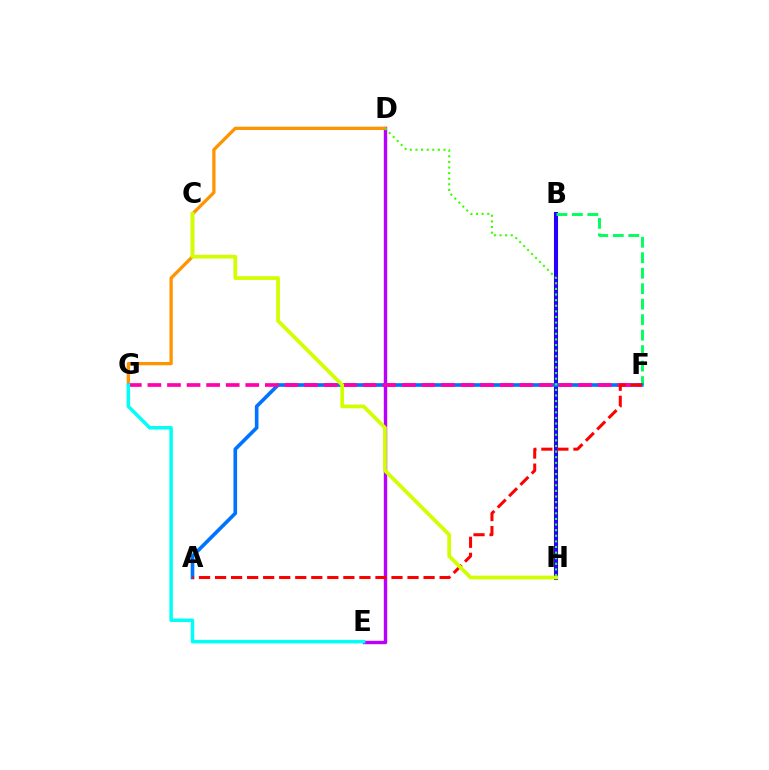{('D', 'E'): [{'color': '#b900ff', 'line_style': 'solid', 'thickness': 2.45}], ('B', 'H'): [{'color': '#2500ff', 'line_style': 'solid', 'thickness': 2.94}], ('B', 'F'): [{'color': '#00ff5c', 'line_style': 'dashed', 'thickness': 2.1}], ('A', 'F'): [{'color': '#0074ff', 'line_style': 'solid', 'thickness': 2.62}, {'color': '#ff0000', 'line_style': 'dashed', 'thickness': 2.18}], ('D', 'G'): [{'color': '#ff9400', 'line_style': 'solid', 'thickness': 2.36}], ('F', 'G'): [{'color': '#ff00ac', 'line_style': 'dashed', 'thickness': 2.66}], ('C', 'H'): [{'color': '#d1ff00', 'line_style': 'solid', 'thickness': 2.69}], ('D', 'H'): [{'color': '#3dff00', 'line_style': 'dotted', 'thickness': 1.52}], ('E', 'G'): [{'color': '#00fff6', 'line_style': 'solid', 'thickness': 2.51}]}